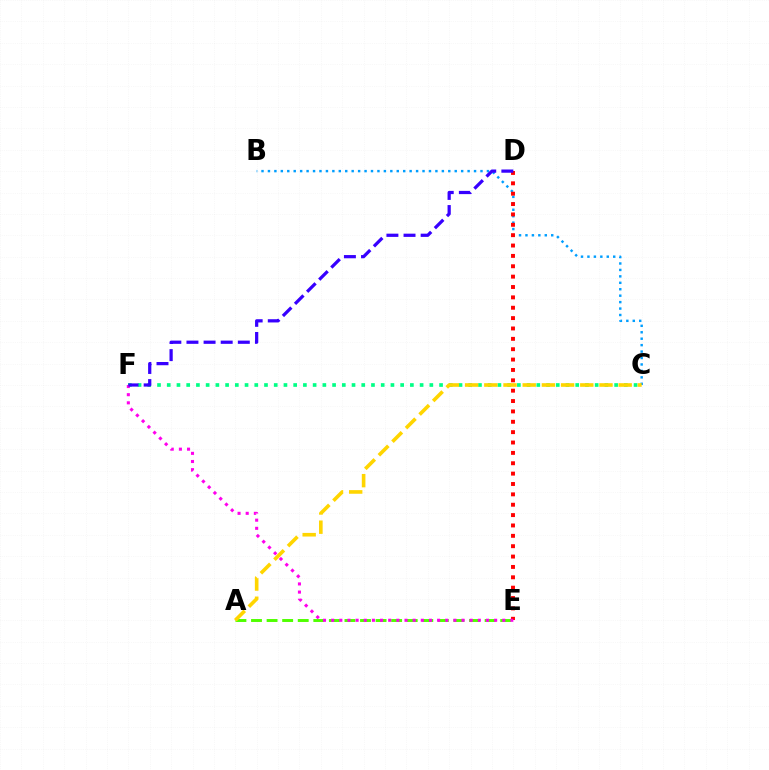{('C', 'F'): [{'color': '#00ff86', 'line_style': 'dotted', 'thickness': 2.64}], ('B', 'C'): [{'color': '#009eff', 'line_style': 'dotted', 'thickness': 1.75}], ('D', 'E'): [{'color': '#ff0000', 'line_style': 'dotted', 'thickness': 2.82}], ('A', 'E'): [{'color': '#4fff00', 'line_style': 'dashed', 'thickness': 2.12}], ('E', 'F'): [{'color': '#ff00ed', 'line_style': 'dotted', 'thickness': 2.21}], ('D', 'F'): [{'color': '#3700ff', 'line_style': 'dashed', 'thickness': 2.33}], ('A', 'C'): [{'color': '#ffd500', 'line_style': 'dashed', 'thickness': 2.61}]}